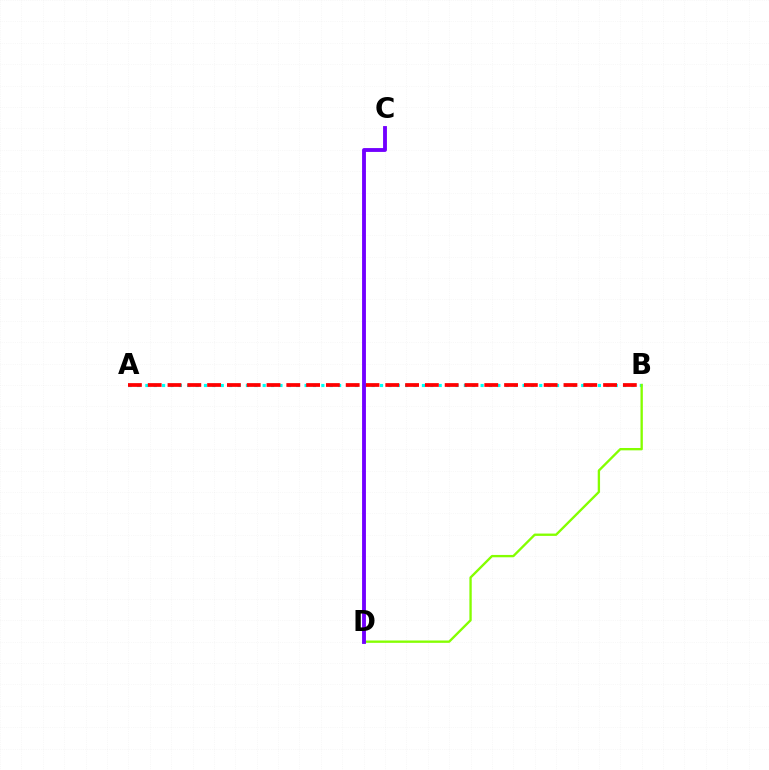{('A', 'B'): [{'color': '#00fff6', 'line_style': 'dotted', 'thickness': 2.28}, {'color': '#ff0000', 'line_style': 'dashed', 'thickness': 2.69}], ('B', 'D'): [{'color': '#84ff00', 'line_style': 'solid', 'thickness': 1.69}], ('C', 'D'): [{'color': '#7200ff', 'line_style': 'solid', 'thickness': 2.77}]}